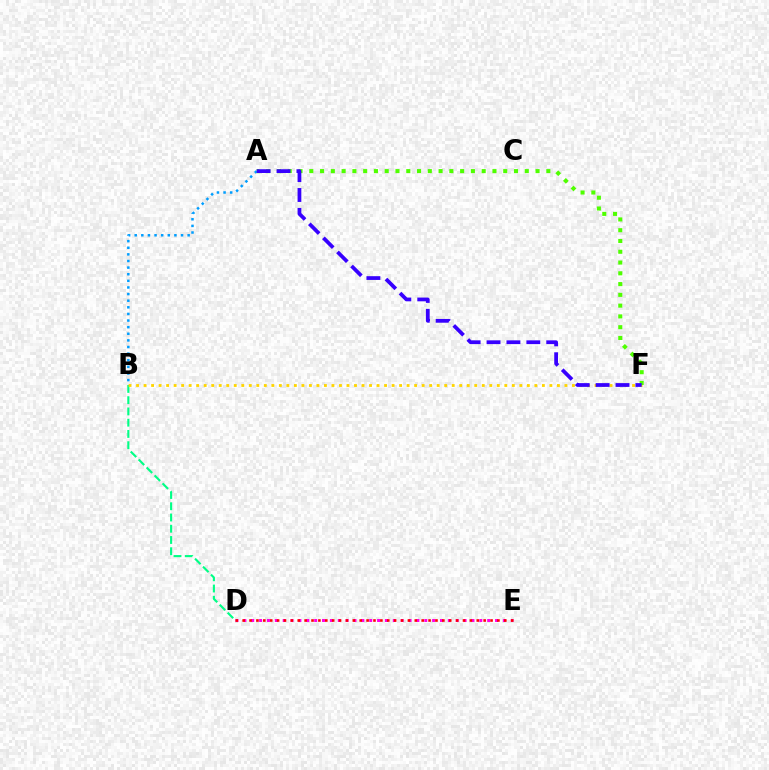{('B', 'D'): [{'color': '#00ff86', 'line_style': 'dashed', 'thickness': 1.53}], ('B', 'F'): [{'color': '#ffd500', 'line_style': 'dotted', 'thickness': 2.04}], ('A', 'F'): [{'color': '#4fff00', 'line_style': 'dotted', 'thickness': 2.93}, {'color': '#3700ff', 'line_style': 'dashed', 'thickness': 2.7}], ('D', 'E'): [{'color': '#ff00ed', 'line_style': 'dotted', 'thickness': 2.14}, {'color': '#ff0000', 'line_style': 'dotted', 'thickness': 1.87}], ('A', 'B'): [{'color': '#009eff', 'line_style': 'dotted', 'thickness': 1.8}]}